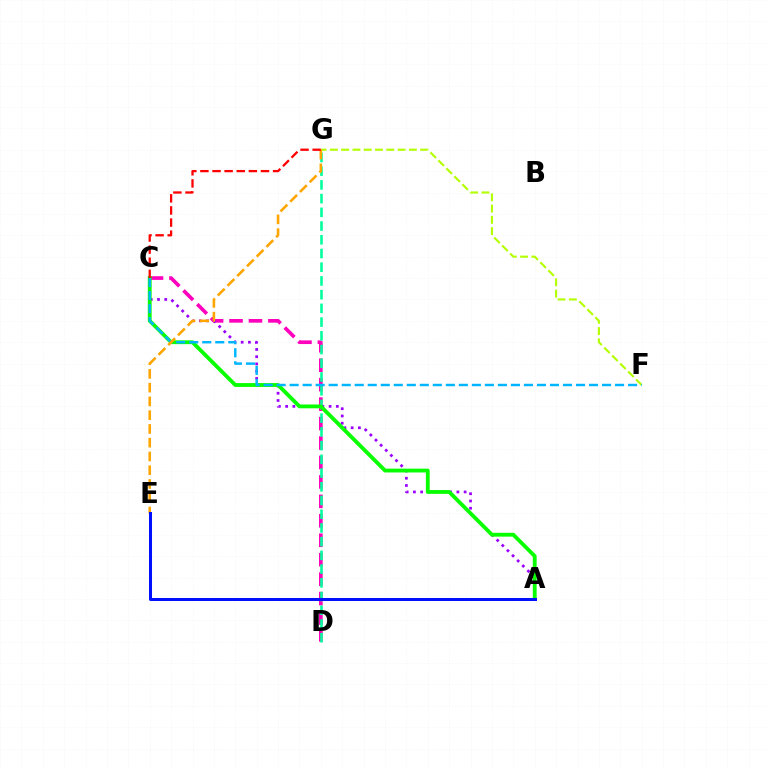{('F', 'G'): [{'color': '#b3ff00', 'line_style': 'dashed', 'thickness': 1.53}], ('C', 'D'): [{'color': '#ff00bd', 'line_style': 'dashed', 'thickness': 2.64}], ('A', 'C'): [{'color': '#9b00ff', 'line_style': 'dotted', 'thickness': 1.97}, {'color': '#08ff00', 'line_style': 'solid', 'thickness': 2.76}], ('D', 'G'): [{'color': '#00ff9d', 'line_style': 'dashed', 'thickness': 1.86}], ('C', 'F'): [{'color': '#00b5ff', 'line_style': 'dashed', 'thickness': 1.77}], ('E', 'G'): [{'color': '#ffa500', 'line_style': 'dashed', 'thickness': 1.87}], ('C', 'G'): [{'color': '#ff0000', 'line_style': 'dashed', 'thickness': 1.65}], ('A', 'E'): [{'color': '#0010ff', 'line_style': 'solid', 'thickness': 2.18}]}